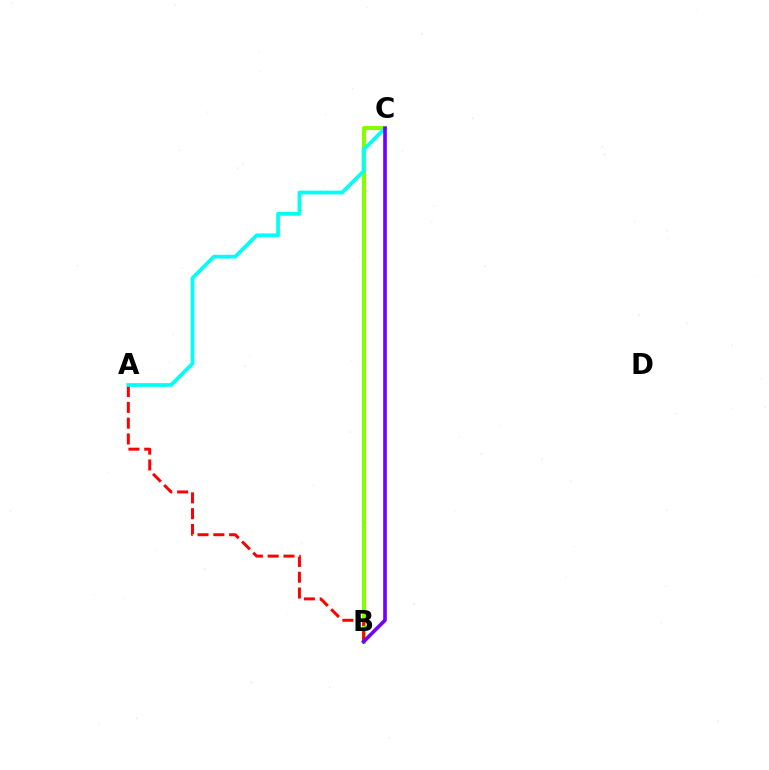{('B', 'C'): [{'color': '#84ff00', 'line_style': 'solid', 'thickness': 2.93}, {'color': '#7200ff', 'line_style': 'solid', 'thickness': 2.62}], ('A', 'B'): [{'color': '#ff0000', 'line_style': 'dashed', 'thickness': 2.15}], ('A', 'C'): [{'color': '#00fff6', 'line_style': 'solid', 'thickness': 2.69}]}